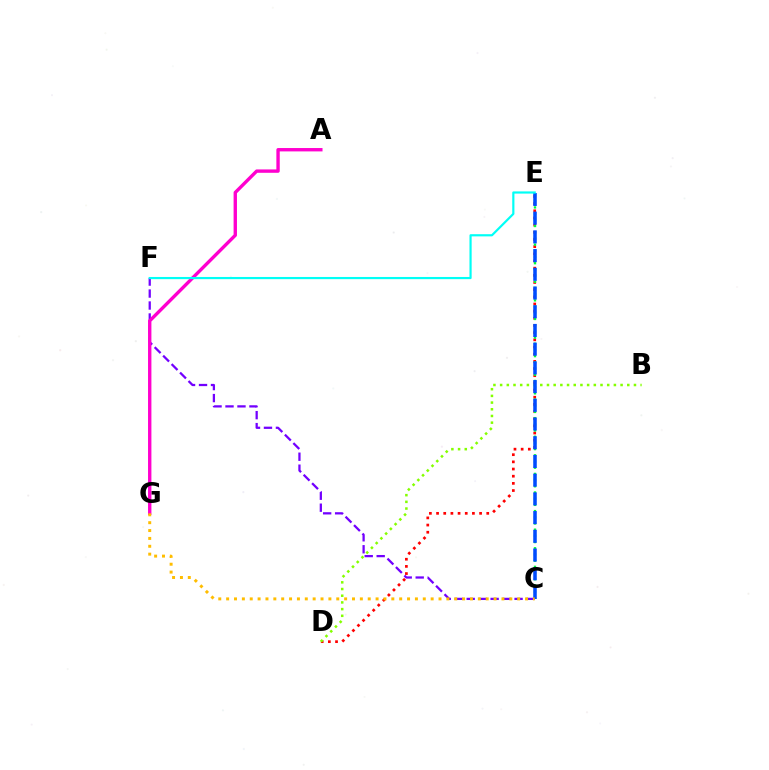{('D', 'E'): [{'color': '#ff0000', 'line_style': 'dotted', 'thickness': 1.95}], ('C', 'F'): [{'color': '#7200ff', 'line_style': 'dashed', 'thickness': 1.63}], ('A', 'G'): [{'color': '#ff00cf', 'line_style': 'solid', 'thickness': 2.43}], ('B', 'D'): [{'color': '#84ff00', 'line_style': 'dotted', 'thickness': 1.82}], ('C', 'E'): [{'color': '#00ff39', 'line_style': 'dotted', 'thickness': 1.68}, {'color': '#004bff', 'line_style': 'dashed', 'thickness': 2.54}], ('C', 'G'): [{'color': '#ffbd00', 'line_style': 'dotted', 'thickness': 2.14}], ('E', 'F'): [{'color': '#00fff6', 'line_style': 'solid', 'thickness': 1.57}]}